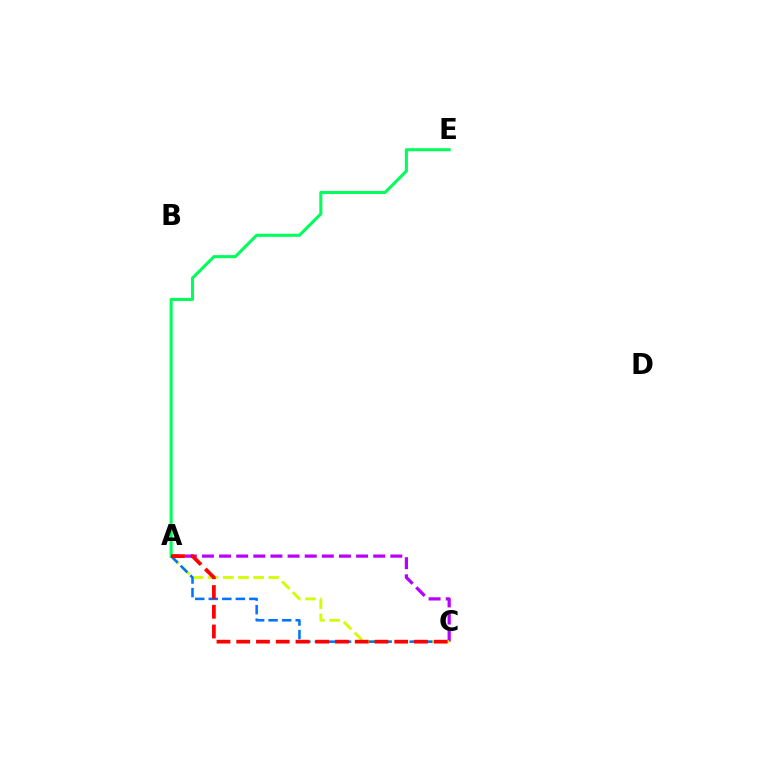{('A', 'C'): [{'color': '#b900ff', 'line_style': 'dashed', 'thickness': 2.33}, {'color': '#d1ff00', 'line_style': 'dashed', 'thickness': 2.06}, {'color': '#0074ff', 'line_style': 'dashed', 'thickness': 1.84}, {'color': '#ff0000', 'line_style': 'dashed', 'thickness': 2.68}], ('A', 'E'): [{'color': '#00ff5c', 'line_style': 'solid', 'thickness': 2.21}]}